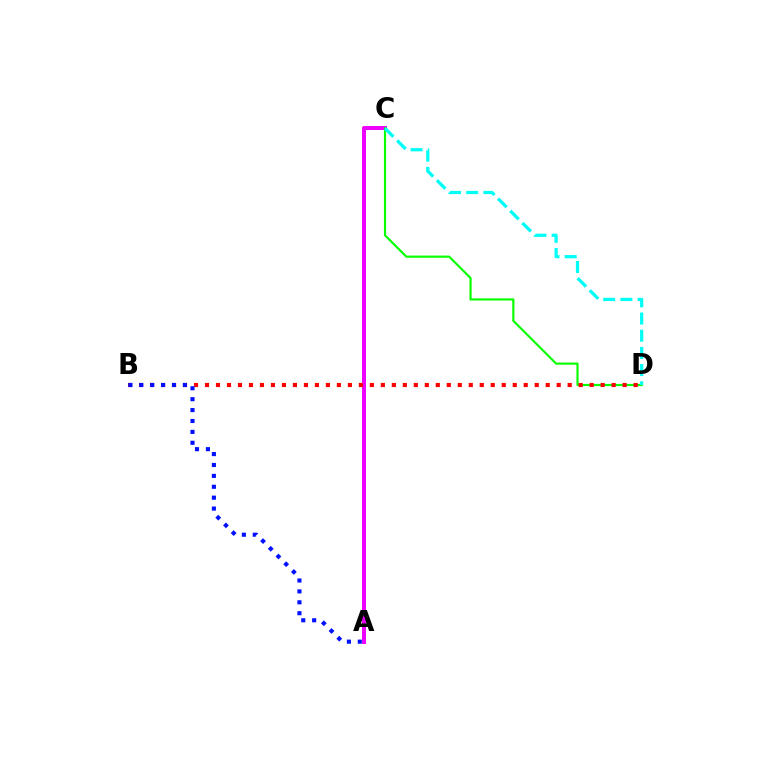{('A', 'C'): [{'color': '#fcf500', 'line_style': 'dotted', 'thickness': 2.68}, {'color': '#ee00ff', 'line_style': 'solid', 'thickness': 2.87}], ('C', 'D'): [{'color': '#08ff00', 'line_style': 'solid', 'thickness': 1.56}, {'color': '#00fff6', 'line_style': 'dashed', 'thickness': 2.34}], ('B', 'D'): [{'color': '#ff0000', 'line_style': 'dotted', 'thickness': 2.99}], ('A', 'B'): [{'color': '#0010ff', 'line_style': 'dotted', 'thickness': 2.96}]}